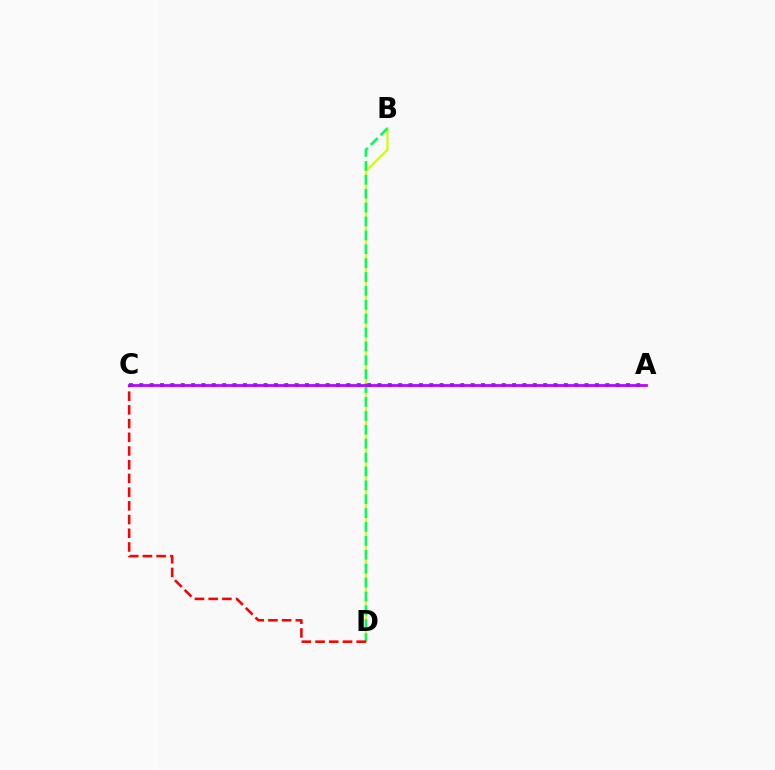{('B', 'D'): [{'color': '#d1ff00', 'line_style': 'solid', 'thickness': 1.59}, {'color': '#00ff5c', 'line_style': 'dashed', 'thickness': 1.89}], ('A', 'C'): [{'color': '#0074ff', 'line_style': 'dotted', 'thickness': 2.81}, {'color': '#b900ff', 'line_style': 'solid', 'thickness': 1.98}], ('C', 'D'): [{'color': '#ff0000', 'line_style': 'dashed', 'thickness': 1.86}]}